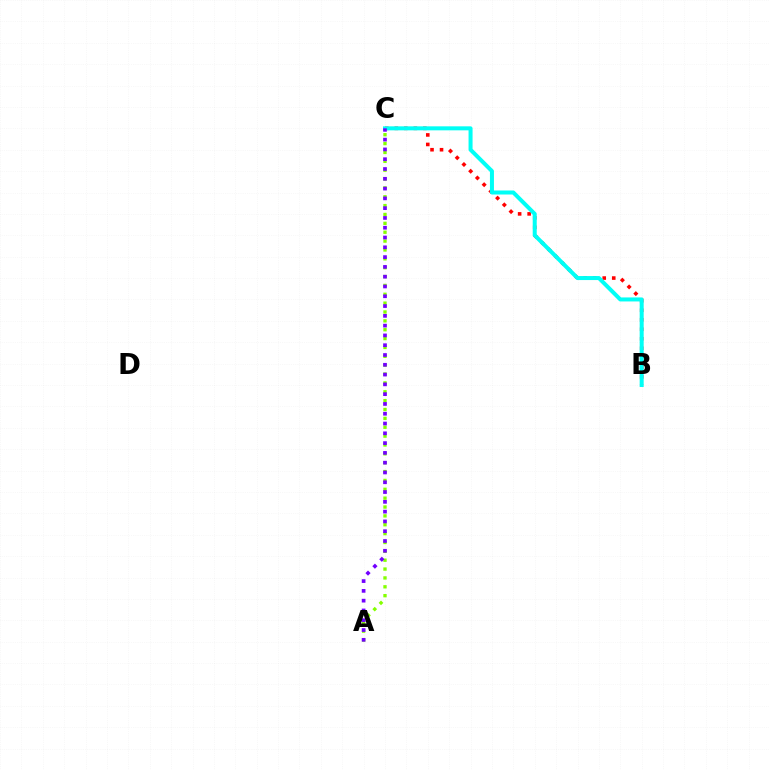{('B', 'C'): [{'color': '#ff0000', 'line_style': 'dotted', 'thickness': 2.59}, {'color': '#00fff6', 'line_style': 'solid', 'thickness': 2.89}], ('A', 'C'): [{'color': '#84ff00', 'line_style': 'dotted', 'thickness': 2.41}, {'color': '#7200ff', 'line_style': 'dotted', 'thickness': 2.66}]}